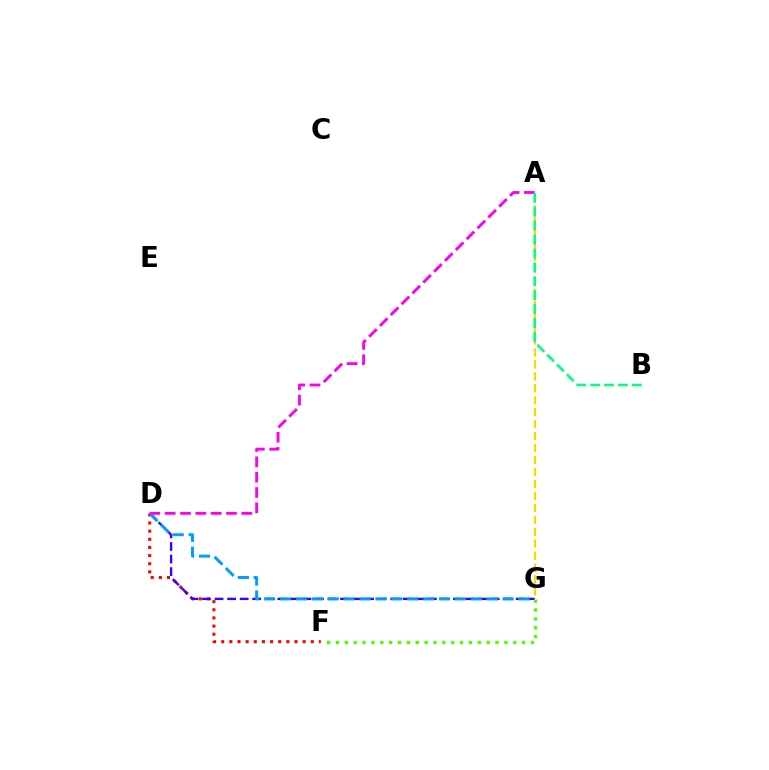{('A', 'G'): [{'color': '#ffd500', 'line_style': 'dashed', 'thickness': 1.62}], ('D', 'F'): [{'color': '#ff0000', 'line_style': 'dotted', 'thickness': 2.21}], ('D', 'G'): [{'color': '#3700ff', 'line_style': 'dashed', 'thickness': 1.7}, {'color': '#009eff', 'line_style': 'dashed', 'thickness': 2.16}], ('A', 'D'): [{'color': '#ff00ed', 'line_style': 'dashed', 'thickness': 2.08}], ('A', 'B'): [{'color': '#00ff86', 'line_style': 'dashed', 'thickness': 1.89}], ('F', 'G'): [{'color': '#4fff00', 'line_style': 'dotted', 'thickness': 2.41}]}